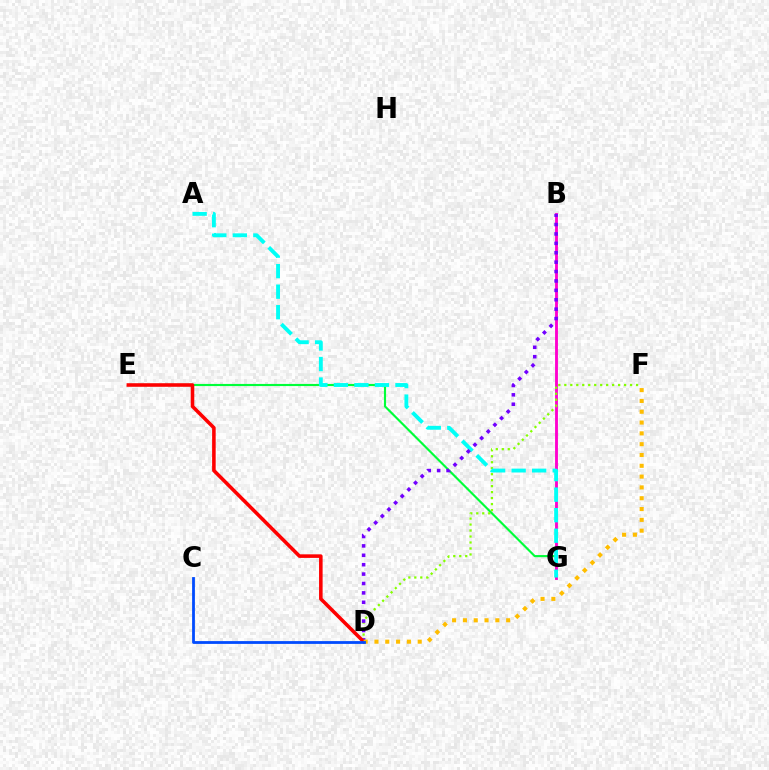{('E', 'G'): [{'color': '#00ff39', 'line_style': 'solid', 'thickness': 1.54}], ('B', 'G'): [{'color': '#ff00cf', 'line_style': 'solid', 'thickness': 2.05}], ('D', 'F'): [{'color': '#84ff00', 'line_style': 'dotted', 'thickness': 1.62}, {'color': '#ffbd00', 'line_style': 'dotted', 'thickness': 2.94}], ('A', 'G'): [{'color': '#00fff6', 'line_style': 'dashed', 'thickness': 2.79}], ('B', 'D'): [{'color': '#7200ff', 'line_style': 'dotted', 'thickness': 2.55}], ('D', 'E'): [{'color': '#ff0000', 'line_style': 'solid', 'thickness': 2.56}], ('C', 'D'): [{'color': '#004bff', 'line_style': 'solid', 'thickness': 2.01}]}